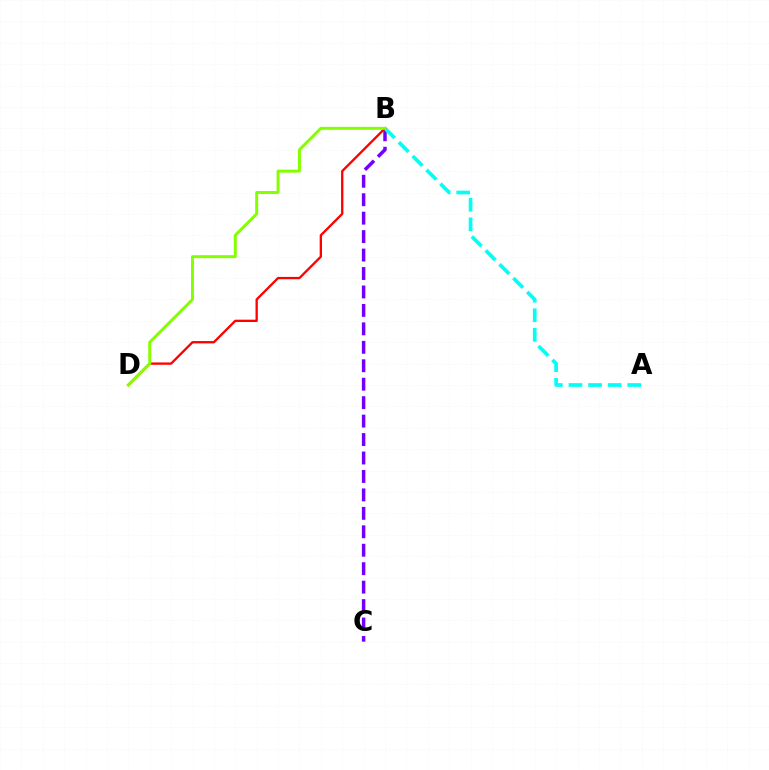{('B', 'C'): [{'color': '#7200ff', 'line_style': 'dashed', 'thickness': 2.51}], ('A', 'B'): [{'color': '#00fff6', 'line_style': 'dashed', 'thickness': 2.66}], ('B', 'D'): [{'color': '#ff0000', 'line_style': 'solid', 'thickness': 1.67}, {'color': '#84ff00', 'line_style': 'solid', 'thickness': 2.13}]}